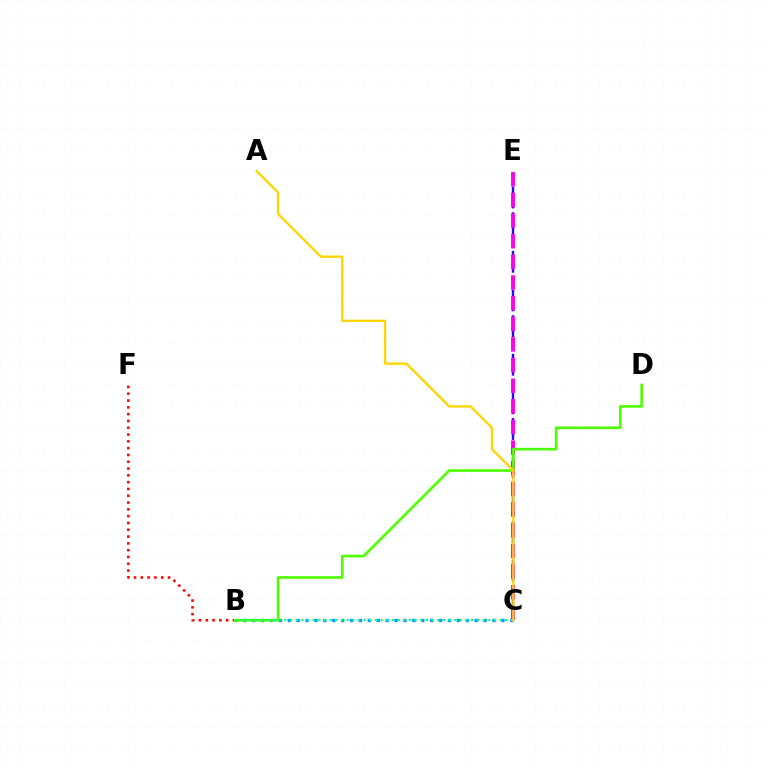{('C', 'E'): [{'color': '#3700ff', 'line_style': 'dashed', 'thickness': 1.75}, {'color': '#ff00ed', 'line_style': 'dashed', 'thickness': 2.8}], ('B', 'C'): [{'color': '#009eff', 'line_style': 'dotted', 'thickness': 2.42}, {'color': '#00ff86', 'line_style': 'dotted', 'thickness': 1.54}], ('B', 'F'): [{'color': '#ff0000', 'line_style': 'dotted', 'thickness': 1.85}], ('B', 'D'): [{'color': '#4fff00', 'line_style': 'solid', 'thickness': 1.9}], ('A', 'C'): [{'color': '#ffd500', 'line_style': 'solid', 'thickness': 1.67}]}